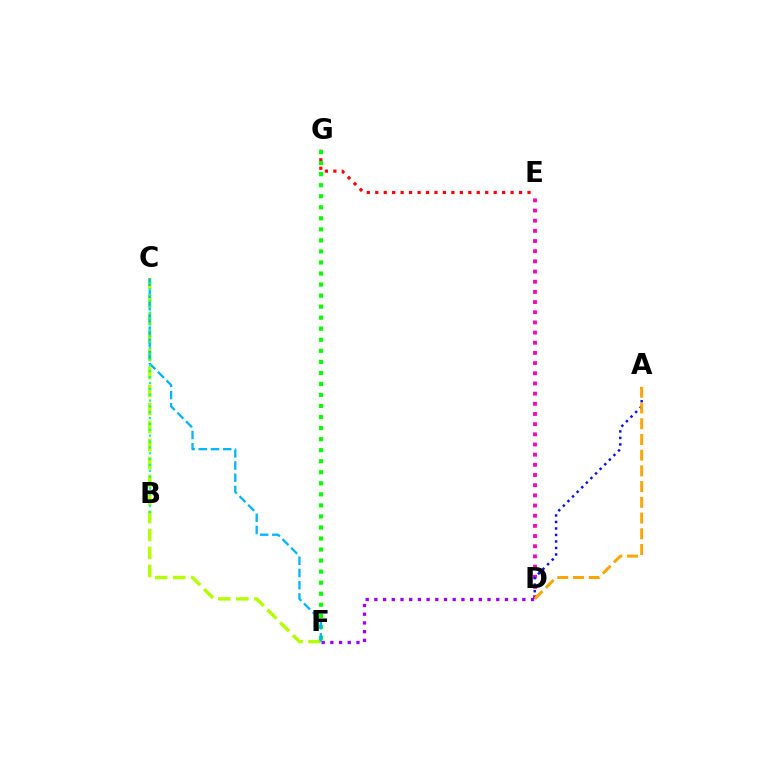{('D', 'F'): [{'color': '#9b00ff', 'line_style': 'dotted', 'thickness': 2.36}], ('E', 'G'): [{'color': '#ff0000', 'line_style': 'dotted', 'thickness': 2.3}], ('D', 'E'): [{'color': '#ff00bd', 'line_style': 'dotted', 'thickness': 2.76}], ('F', 'G'): [{'color': '#08ff00', 'line_style': 'dotted', 'thickness': 3.0}], ('C', 'F'): [{'color': '#b3ff00', 'line_style': 'dashed', 'thickness': 2.44}, {'color': '#00b5ff', 'line_style': 'dashed', 'thickness': 1.66}], ('B', 'C'): [{'color': '#00ff9d', 'line_style': 'dotted', 'thickness': 1.59}], ('A', 'D'): [{'color': '#0010ff', 'line_style': 'dotted', 'thickness': 1.77}, {'color': '#ffa500', 'line_style': 'dashed', 'thickness': 2.14}]}